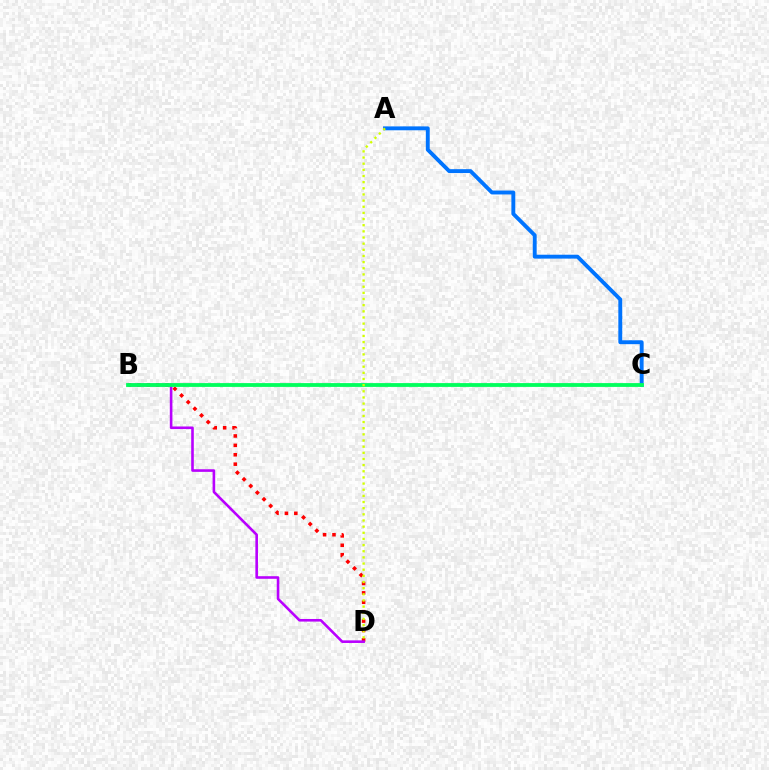{('B', 'D'): [{'color': '#ff0000', 'line_style': 'dotted', 'thickness': 2.56}, {'color': '#b900ff', 'line_style': 'solid', 'thickness': 1.88}], ('A', 'C'): [{'color': '#0074ff', 'line_style': 'solid', 'thickness': 2.8}], ('B', 'C'): [{'color': '#00ff5c', 'line_style': 'solid', 'thickness': 2.74}], ('A', 'D'): [{'color': '#d1ff00', 'line_style': 'dotted', 'thickness': 1.67}]}